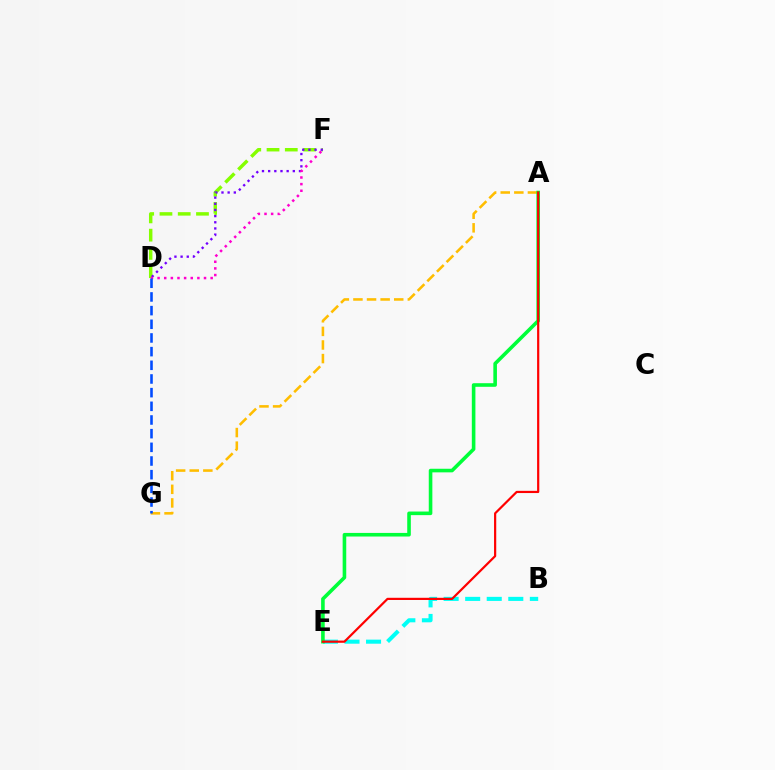{('D', 'F'): [{'color': '#84ff00', 'line_style': 'dashed', 'thickness': 2.48}, {'color': '#7200ff', 'line_style': 'dotted', 'thickness': 1.68}, {'color': '#ff00cf', 'line_style': 'dotted', 'thickness': 1.8}], ('B', 'E'): [{'color': '#00fff6', 'line_style': 'dashed', 'thickness': 2.93}], ('A', 'G'): [{'color': '#ffbd00', 'line_style': 'dashed', 'thickness': 1.85}], ('A', 'E'): [{'color': '#00ff39', 'line_style': 'solid', 'thickness': 2.59}, {'color': '#ff0000', 'line_style': 'solid', 'thickness': 1.59}], ('D', 'G'): [{'color': '#004bff', 'line_style': 'dashed', 'thickness': 1.86}]}